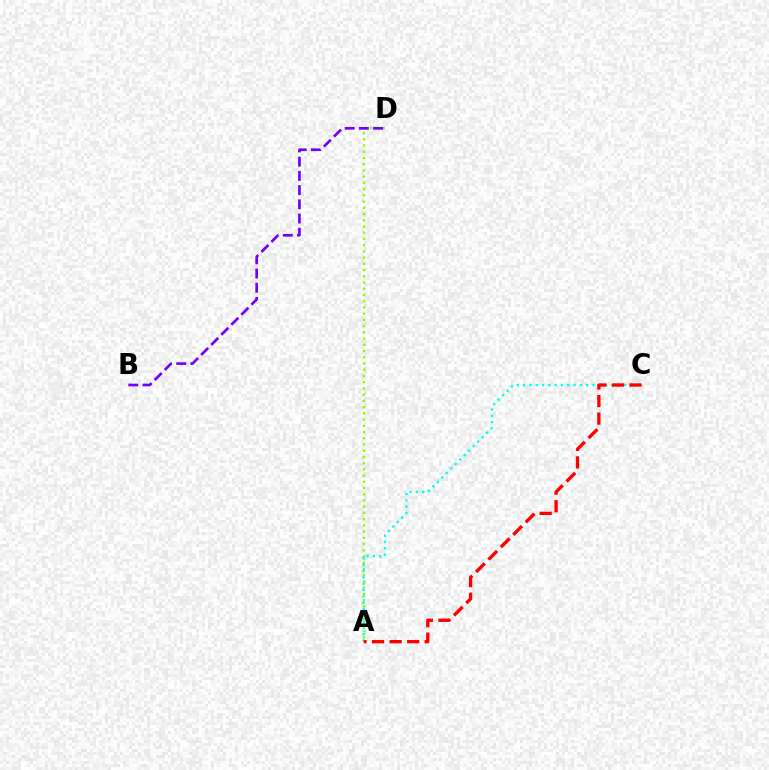{('A', 'D'): [{'color': '#84ff00', 'line_style': 'dotted', 'thickness': 1.69}], ('A', 'C'): [{'color': '#00fff6', 'line_style': 'dotted', 'thickness': 1.71}, {'color': '#ff0000', 'line_style': 'dashed', 'thickness': 2.39}], ('B', 'D'): [{'color': '#7200ff', 'line_style': 'dashed', 'thickness': 1.93}]}